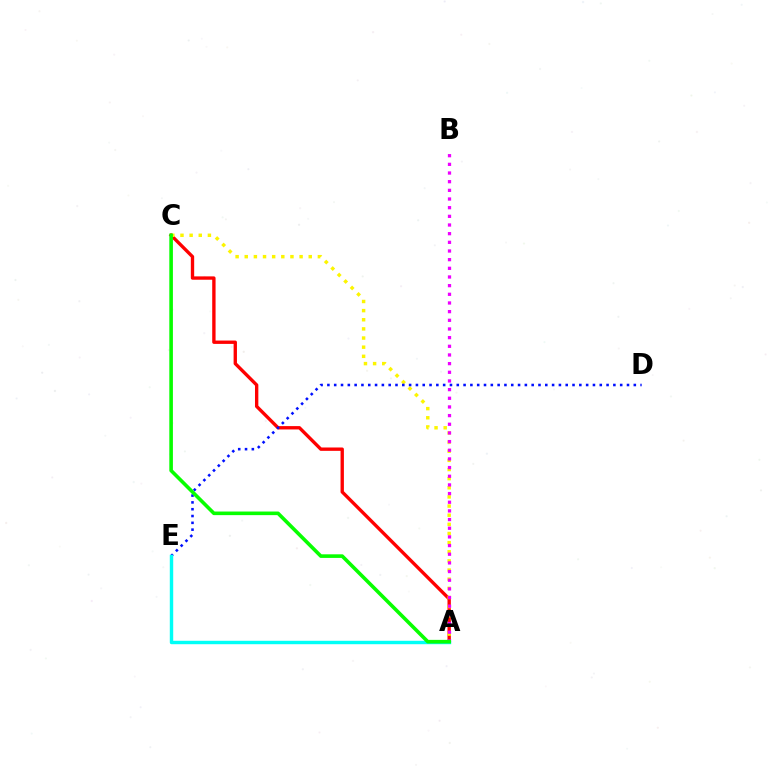{('A', 'C'): [{'color': '#ff0000', 'line_style': 'solid', 'thickness': 2.41}, {'color': '#fcf500', 'line_style': 'dotted', 'thickness': 2.48}, {'color': '#08ff00', 'line_style': 'solid', 'thickness': 2.59}], ('A', 'B'): [{'color': '#ee00ff', 'line_style': 'dotted', 'thickness': 2.35}], ('D', 'E'): [{'color': '#0010ff', 'line_style': 'dotted', 'thickness': 1.85}], ('A', 'E'): [{'color': '#00fff6', 'line_style': 'solid', 'thickness': 2.46}]}